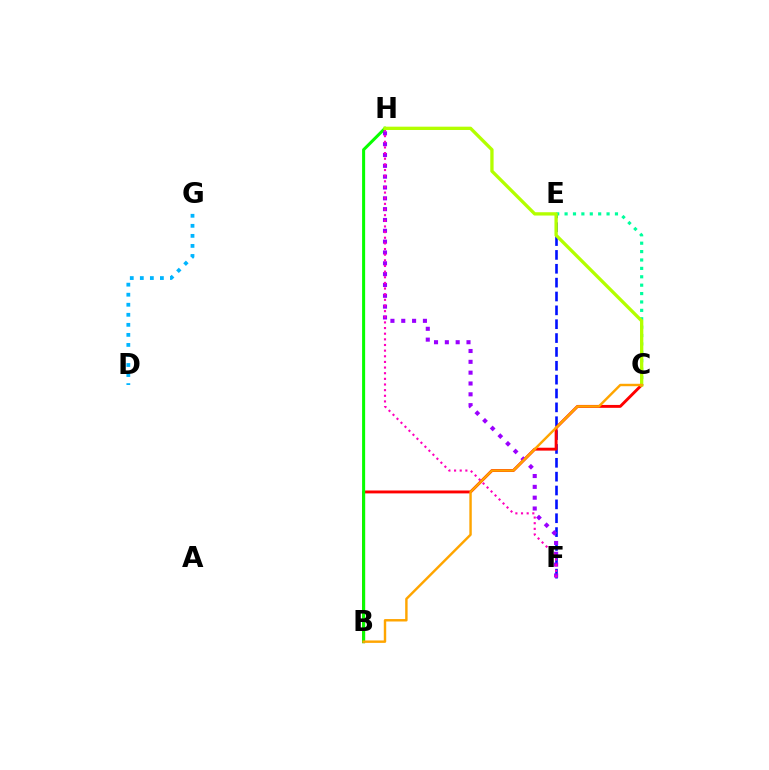{('E', 'F'): [{'color': '#0010ff', 'line_style': 'dashed', 'thickness': 1.88}], ('C', 'E'): [{'color': '#00ff9d', 'line_style': 'dotted', 'thickness': 2.28}], ('B', 'C'): [{'color': '#ff0000', 'line_style': 'solid', 'thickness': 2.09}, {'color': '#ffa500', 'line_style': 'solid', 'thickness': 1.75}], ('B', 'H'): [{'color': '#08ff00', 'line_style': 'solid', 'thickness': 2.19}], ('D', 'G'): [{'color': '#00b5ff', 'line_style': 'dotted', 'thickness': 2.73}], ('F', 'H'): [{'color': '#9b00ff', 'line_style': 'dotted', 'thickness': 2.94}, {'color': '#ff00bd', 'line_style': 'dotted', 'thickness': 1.53}], ('C', 'H'): [{'color': '#b3ff00', 'line_style': 'solid', 'thickness': 2.39}]}